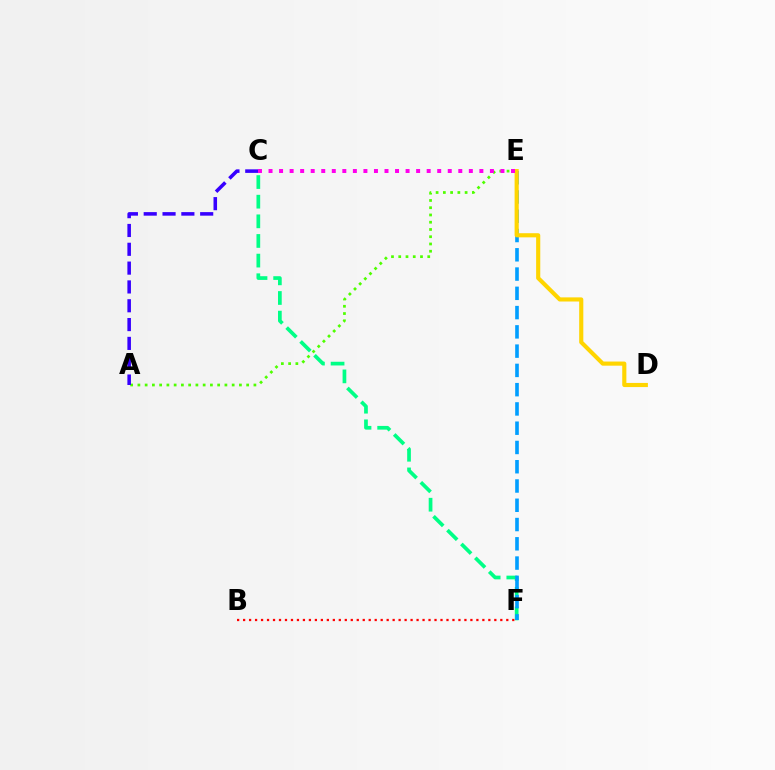{('A', 'E'): [{'color': '#4fff00', 'line_style': 'dotted', 'thickness': 1.97}], ('C', 'F'): [{'color': '#00ff86', 'line_style': 'dashed', 'thickness': 2.67}], ('E', 'F'): [{'color': '#009eff', 'line_style': 'dashed', 'thickness': 2.62}], ('A', 'C'): [{'color': '#3700ff', 'line_style': 'dashed', 'thickness': 2.56}], ('B', 'F'): [{'color': '#ff0000', 'line_style': 'dotted', 'thickness': 1.63}], ('D', 'E'): [{'color': '#ffd500', 'line_style': 'solid', 'thickness': 2.98}], ('C', 'E'): [{'color': '#ff00ed', 'line_style': 'dotted', 'thickness': 2.86}]}